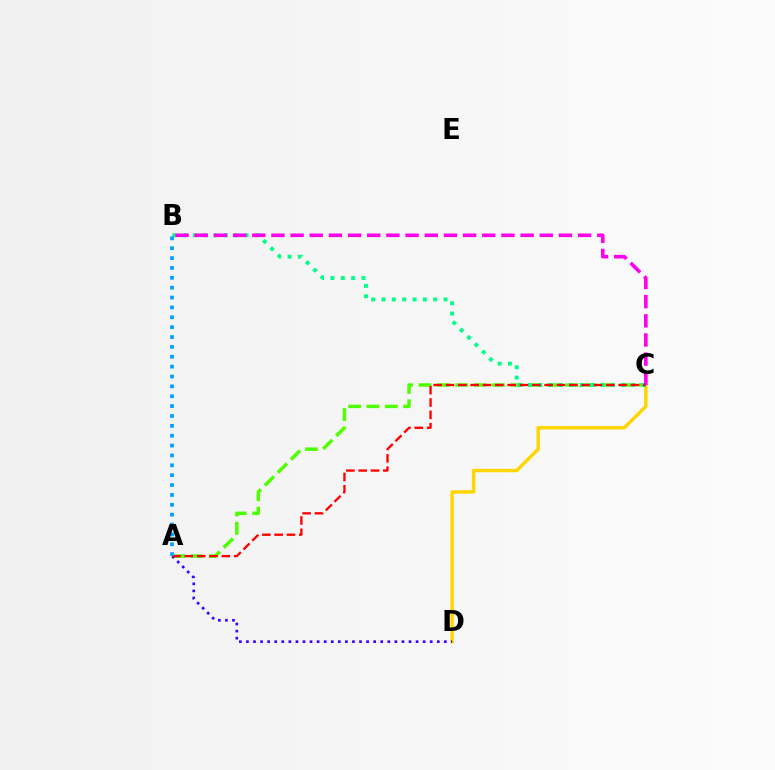{('A', 'C'): [{'color': '#4fff00', 'line_style': 'dashed', 'thickness': 2.49}, {'color': '#ff0000', 'line_style': 'dashed', 'thickness': 1.68}], ('C', 'D'): [{'color': '#ffd500', 'line_style': 'solid', 'thickness': 2.45}], ('A', 'D'): [{'color': '#3700ff', 'line_style': 'dotted', 'thickness': 1.92}], ('B', 'C'): [{'color': '#00ff86', 'line_style': 'dotted', 'thickness': 2.81}, {'color': '#ff00ed', 'line_style': 'dashed', 'thickness': 2.6}], ('A', 'B'): [{'color': '#009eff', 'line_style': 'dotted', 'thickness': 2.68}]}